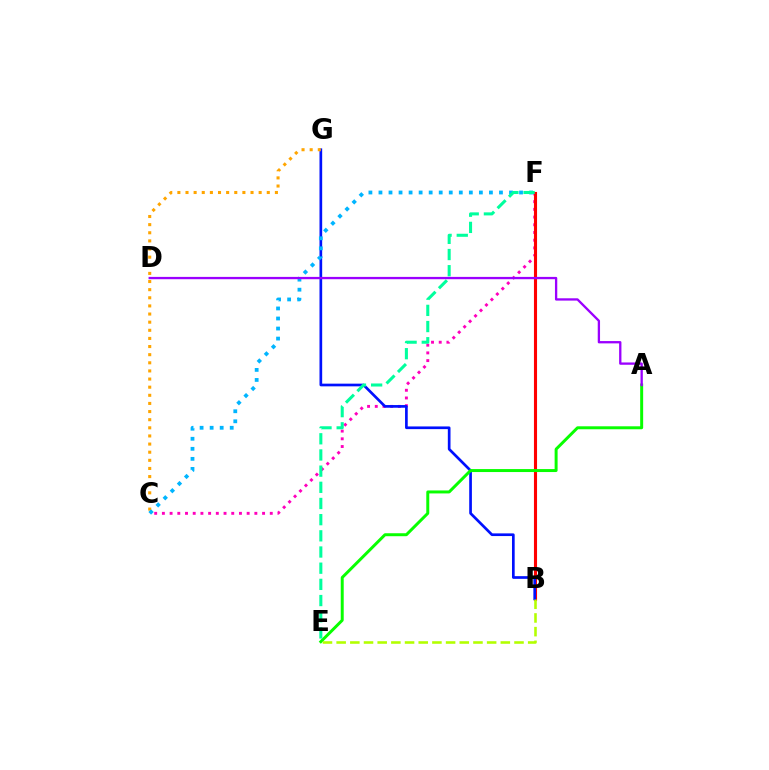{('C', 'F'): [{'color': '#ff00bd', 'line_style': 'dotted', 'thickness': 2.09}, {'color': '#00b5ff', 'line_style': 'dotted', 'thickness': 2.73}], ('B', 'F'): [{'color': '#ff0000', 'line_style': 'solid', 'thickness': 2.24}], ('B', 'G'): [{'color': '#0010ff', 'line_style': 'solid', 'thickness': 1.93}], ('C', 'G'): [{'color': '#ffa500', 'line_style': 'dotted', 'thickness': 2.21}], ('A', 'E'): [{'color': '#08ff00', 'line_style': 'solid', 'thickness': 2.14}], ('E', 'F'): [{'color': '#00ff9d', 'line_style': 'dashed', 'thickness': 2.2}], ('B', 'E'): [{'color': '#b3ff00', 'line_style': 'dashed', 'thickness': 1.86}], ('A', 'D'): [{'color': '#9b00ff', 'line_style': 'solid', 'thickness': 1.66}]}